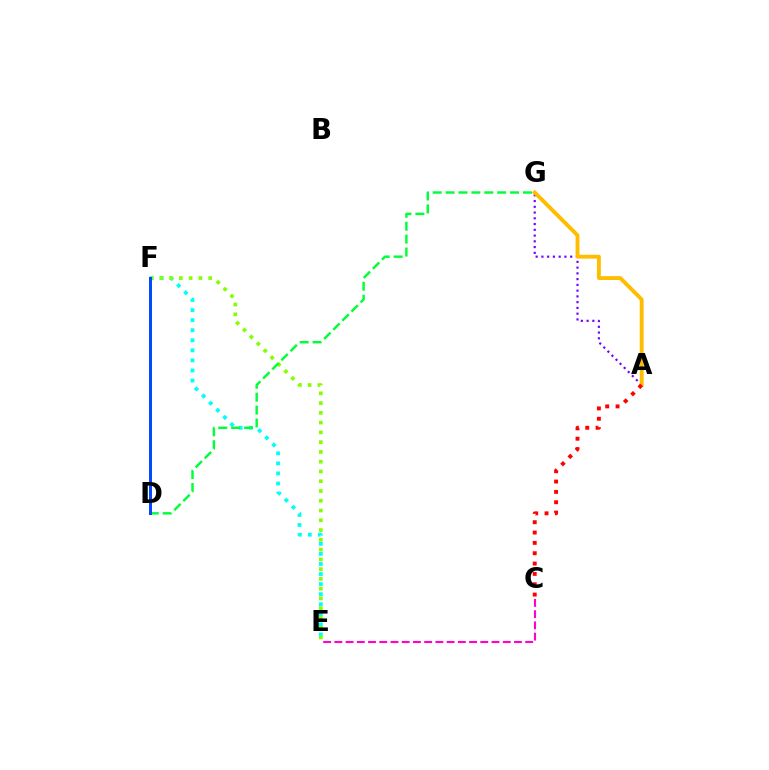{('A', 'G'): [{'color': '#7200ff', 'line_style': 'dotted', 'thickness': 1.56}, {'color': '#ffbd00', 'line_style': 'solid', 'thickness': 2.79}], ('C', 'E'): [{'color': '#ff00cf', 'line_style': 'dashed', 'thickness': 1.52}], ('E', 'F'): [{'color': '#00fff6', 'line_style': 'dotted', 'thickness': 2.73}, {'color': '#84ff00', 'line_style': 'dotted', 'thickness': 2.65}], ('D', 'G'): [{'color': '#00ff39', 'line_style': 'dashed', 'thickness': 1.75}], ('D', 'F'): [{'color': '#004bff', 'line_style': 'solid', 'thickness': 2.16}], ('A', 'C'): [{'color': '#ff0000', 'line_style': 'dotted', 'thickness': 2.81}]}